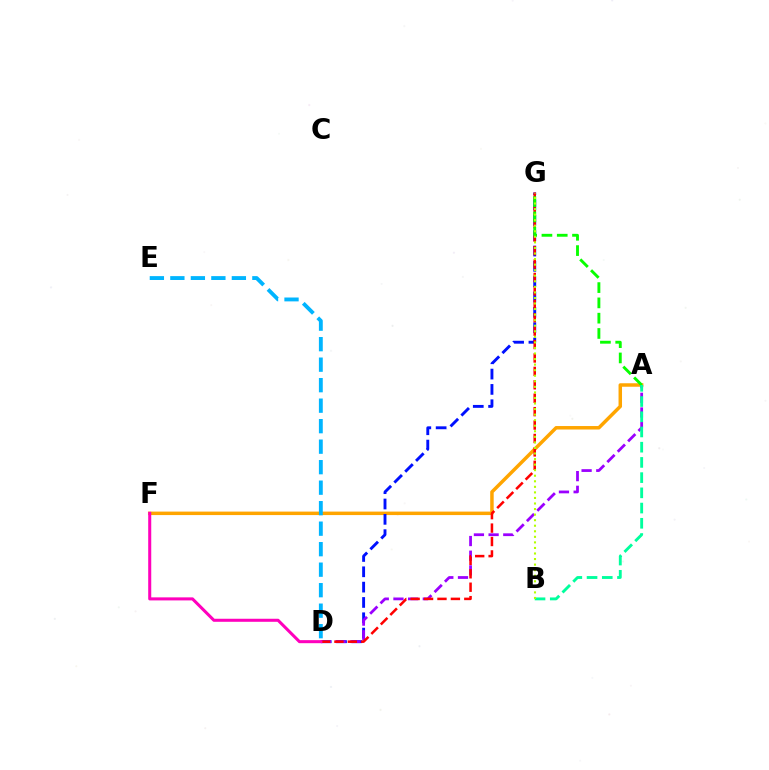{('A', 'F'): [{'color': '#ffa500', 'line_style': 'solid', 'thickness': 2.51}], ('D', 'G'): [{'color': '#0010ff', 'line_style': 'dashed', 'thickness': 2.08}, {'color': '#ff0000', 'line_style': 'dashed', 'thickness': 1.82}], ('A', 'D'): [{'color': '#9b00ff', 'line_style': 'dashed', 'thickness': 1.99}], ('A', 'G'): [{'color': '#08ff00', 'line_style': 'dashed', 'thickness': 2.08}], ('D', 'F'): [{'color': '#ff00bd', 'line_style': 'solid', 'thickness': 2.19}], ('A', 'B'): [{'color': '#00ff9d', 'line_style': 'dashed', 'thickness': 2.07}], ('D', 'E'): [{'color': '#00b5ff', 'line_style': 'dashed', 'thickness': 2.79}], ('B', 'G'): [{'color': '#b3ff00', 'line_style': 'dotted', 'thickness': 1.51}]}